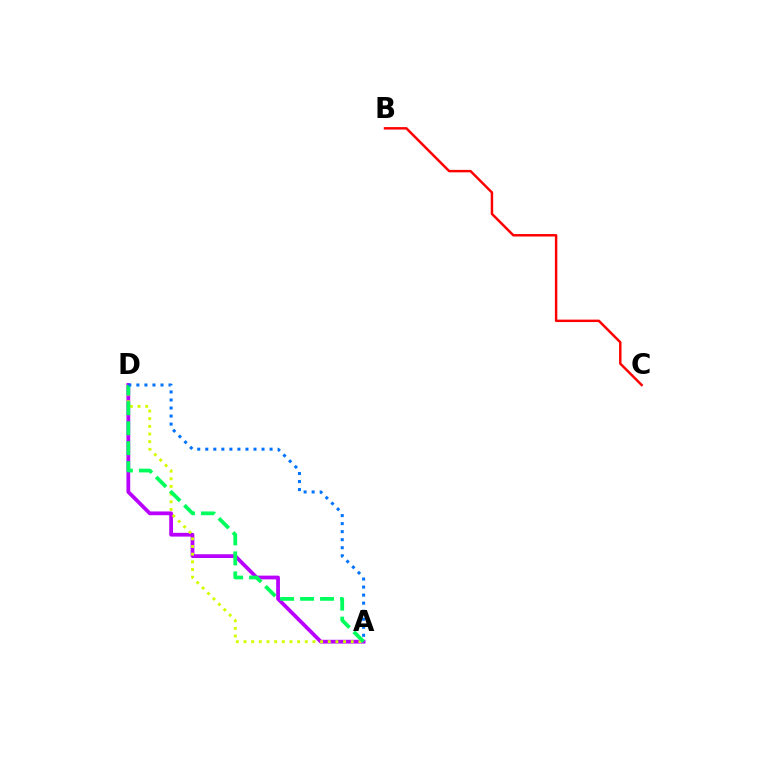{('A', 'D'): [{'color': '#b900ff', 'line_style': 'solid', 'thickness': 2.71}, {'color': '#d1ff00', 'line_style': 'dotted', 'thickness': 2.08}, {'color': '#00ff5c', 'line_style': 'dashed', 'thickness': 2.71}, {'color': '#0074ff', 'line_style': 'dotted', 'thickness': 2.18}], ('B', 'C'): [{'color': '#ff0000', 'line_style': 'solid', 'thickness': 1.76}]}